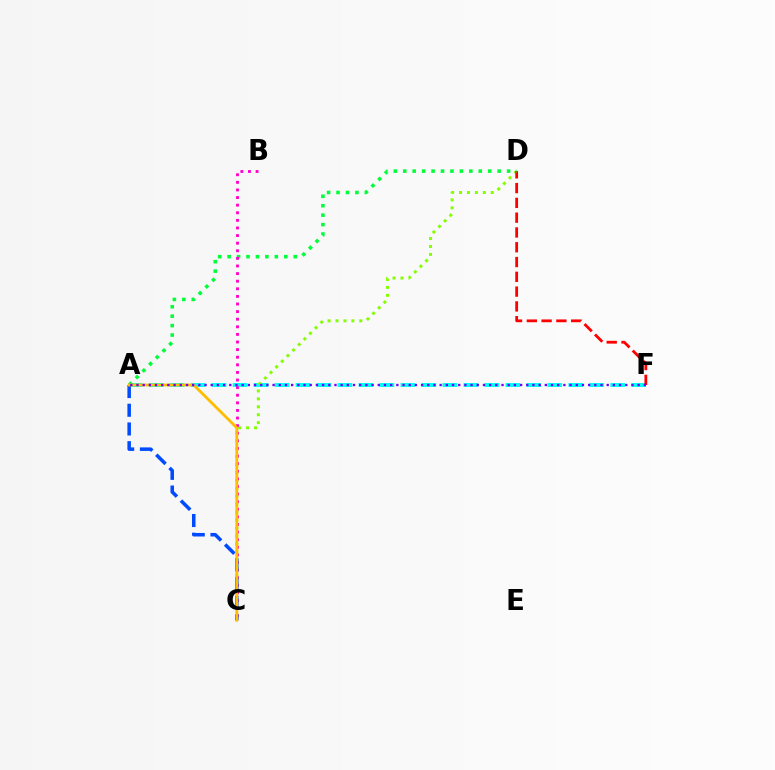{('A', 'F'): [{'color': '#00fff6', 'line_style': 'dashed', 'thickness': 2.85}, {'color': '#7200ff', 'line_style': 'dotted', 'thickness': 1.68}], ('C', 'D'): [{'color': '#84ff00', 'line_style': 'dotted', 'thickness': 2.16}], ('D', 'F'): [{'color': '#ff0000', 'line_style': 'dashed', 'thickness': 2.01}], ('A', 'D'): [{'color': '#00ff39', 'line_style': 'dotted', 'thickness': 2.57}], ('B', 'C'): [{'color': '#ff00cf', 'line_style': 'dotted', 'thickness': 2.07}], ('A', 'C'): [{'color': '#004bff', 'line_style': 'dashed', 'thickness': 2.54}, {'color': '#ffbd00', 'line_style': 'solid', 'thickness': 2.03}]}